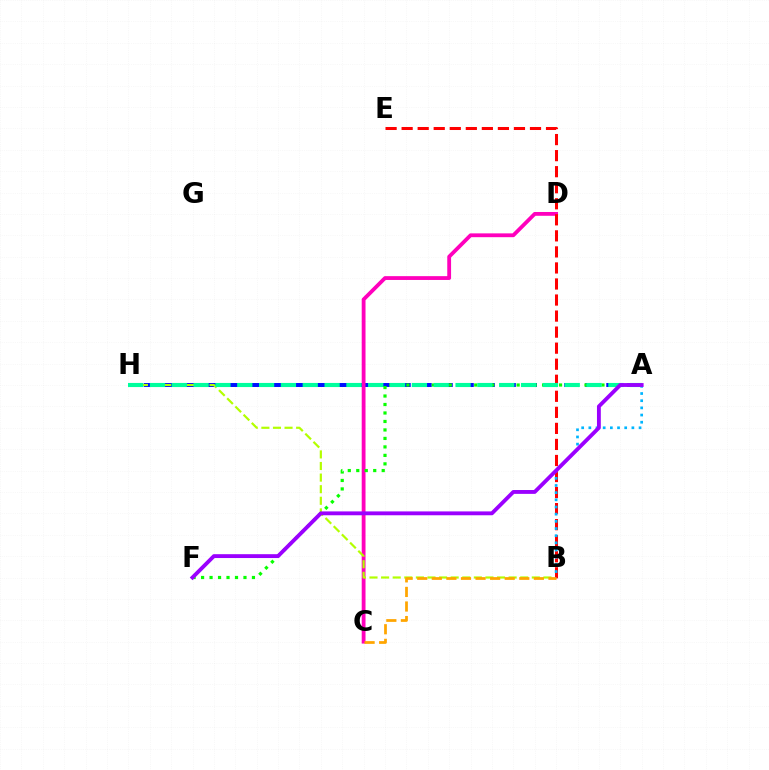{('A', 'H'): [{'color': '#0010ff', 'line_style': 'dashed', 'thickness': 2.86}, {'color': '#00ff9d', 'line_style': 'dashed', 'thickness': 2.97}], ('C', 'D'): [{'color': '#ff00bd', 'line_style': 'solid', 'thickness': 2.74}], ('B', 'H'): [{'color': '#b3ff00', 'line_style': 'dashed', 'thickness': 1.57}], ('A', 'F'): [{'color': '#08ff00', 'line_style': 'dotted', 'thickness': 2.3}, {'color': '#9b00ff', 'line_style': 'solid', 'thickness': 2.78}], ('B', 'E'): [{'color': '#ff0000', 'line_style': 'dashed', 'thickness': 2.18}], ('B', 'C'): [{'color': '#ffa500', 'line_style': 'dashed', 'thickness': 1.98}], ('A', 'B'): [{'color': '#00b5ff', 'line_style': 'dotted', 'thickness': 1.95}]}